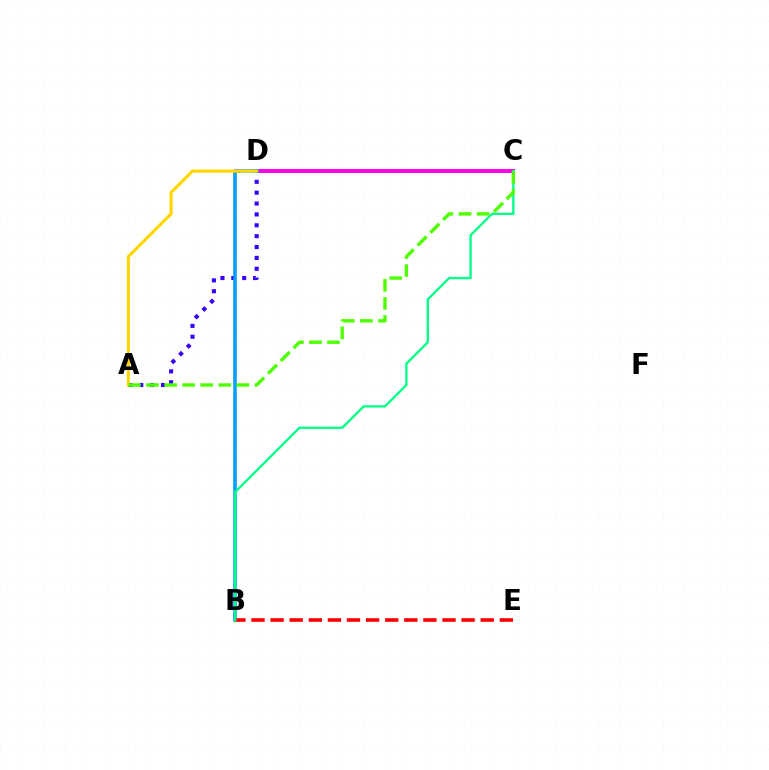{('C', 'D'): [{'color': '#ff00ed', 'line_style': 'solid', 'thickness': 2.81}], ('A', 'D'): [{'color': '#3700ff', 'line_style': 'dotted', 'thickness': 2.95}, {'color': '#ffd500', 'line_style': 'solid', 'thickness': 2.24}], ('B', 'D'): [{'color': '#009eff', 'line_style': 'solid', 'thickness': 2.57}], ('B', 'E'): [{'color': '#ff0000', 'line_style': 'dashed', 'thickness': 2.6}], ('B', 'C'): [{'color': '#00ff86', 'line_style': 'solid', 'thickness': 1.68}], ('A', 'C'): [{'color': '#4fff00', 'line_style': 'dashed', 'thickness': 2.45}]}